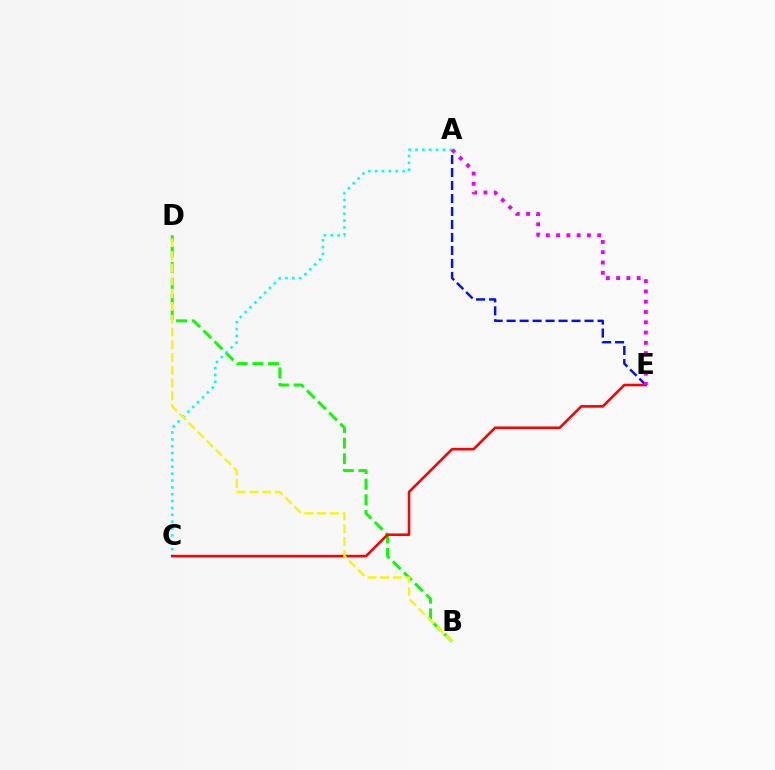{('B', 'D'): [{'color': '#08ff00', 'line_style': 'dashed', 'thickness': 2.13}, {'color': '#fcf500', 'line_style': 'dashed', 'thickness': 1.73}], ('A', 'E'): [{'color': '#0010ff', 'line_style': 'dashed', 'thickness': 1.76}, {'color': '#ee00ff', 'line_style': 'dotted', 'thickness': 2.79}], ('A', 'C'): [{'color': '#00fff6', 'line_style': 'dotted', 'thickness': 1.86}], ('C', 'E'): [{'color': '#ff0000', 'line_style': 'solid', 'thickness': 1.87}]}